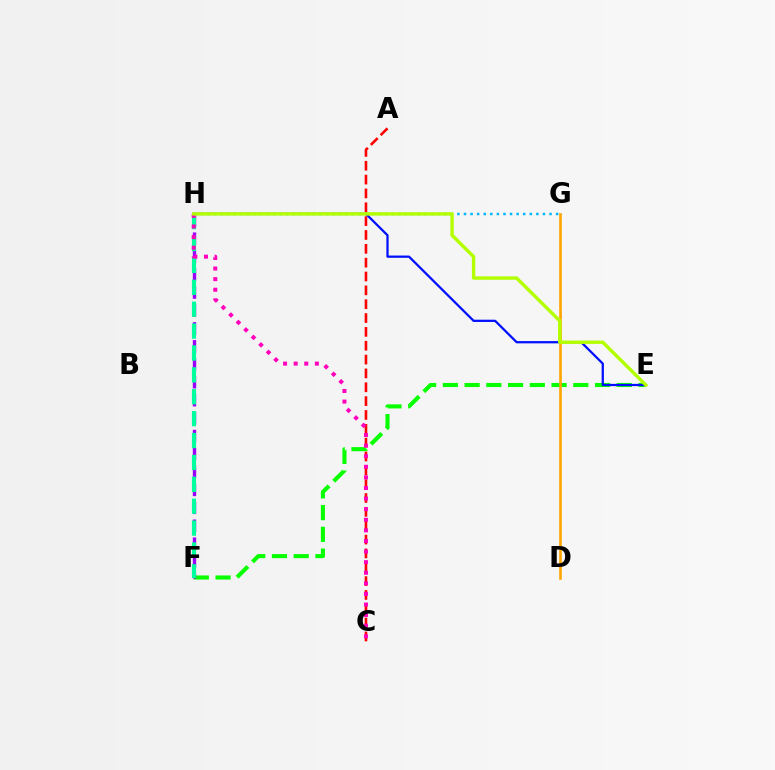{('E', 'F'): [{'color': '#08ff00', 'line_style': 'dashed', 'thickness': 2.95}], ('A', 'C'): [{'color': '#ff0000', 'line_style': 'dashed', 'thickness': 1.88}], ('F', 'H'): [{'color': '#9b00ff', 'line_style': 'dashed', 'thickness': 2.44}, {'color': '#00ff9d', 'line_style': 'dashed', 'thickness': 2.97}], ('E', 'H'): [{'color': '#0010ff', 'line_style': 'solid', 'thickness': 1.63}, {'color': '#b3ff00', 'line_style': 'solid', 'thickness': 2.45}], ('C', 'H'): [{'color': '#ff00bd', 'line_style': 'dotted', 'thickness': 2.88}], ('D', 'G'): [{'color': '#ffa500', 'line_style': 'solid', 'thickness': 1.9}], ('G', 'H'): [{'color': '#00b5ff', 'line_style': 'dotted', 'thickness': 1.79}]}